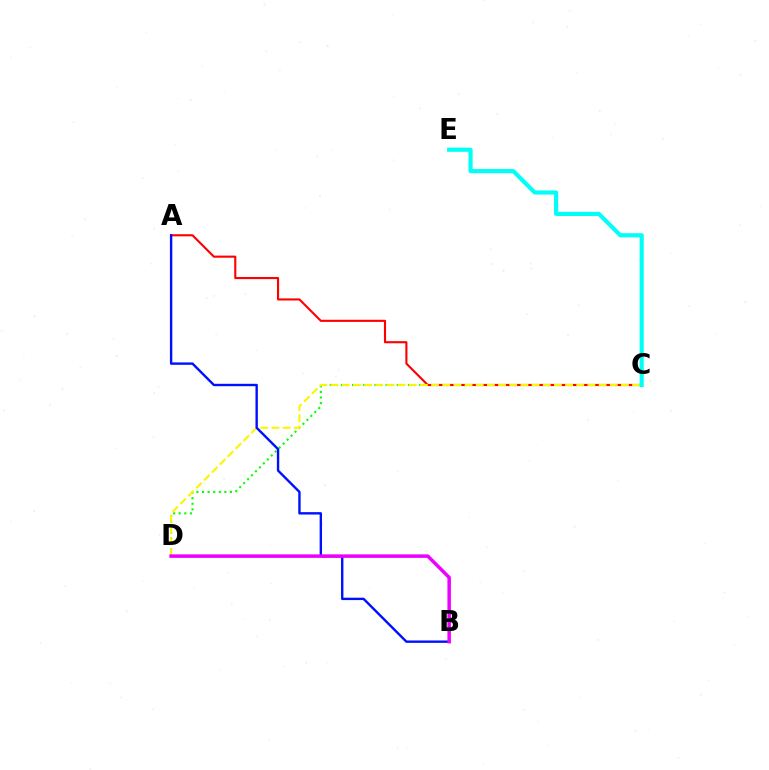{('C', 'D'): [{'color': '#08ff00', 'line_style': 'dotted', 'thickness': 1.52}, {'color': '#fcf500', 'line_style': 'dashed', 'thickness': 1.52}], ('A', 'C'): [{'color': '#ff0000', 'line_style': 'solid', 'thickness': 1.53}], ('A', 'B'): [{'color': '#0010ff', 'line_style': 'solid', 'thickness': 1.72}], ('B', 'D'): [{'color': '#ee00ff', 'line_style': 'solid', 'thickness': 2.52}], ('C', 'E'): [{'color': '#00fff6', 'line_style': 'solid', 'thickness': 2.98}]}